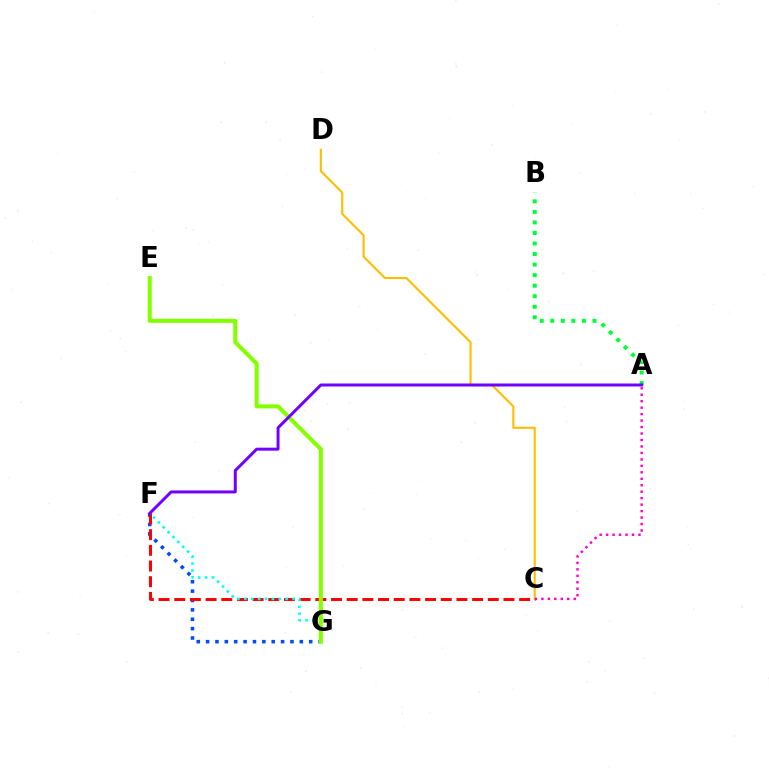{('F', 'G'): [{'color': '#004bff', 'line_style': 'dotted', 'thickness': 2.55}, {'color': '#00fff6', 'line_style': 'dotted', 'thickness': 1.87}], ('C', 'F'): [{'color': '#ff0000', 'line_style': 'dashed', 'thickness': 2.13}], ('E', 'G'): [{'color': '#84ff00', 'line_style': 'solid', 'thickness': 2.92}], ('A', 'B'): [{'color': '#00ff39', 'line_style': 'dotted', 'thickness': 2.86}], ('C', 'D'): [{'color': '#ffbd00', 'line_style': 'solid', 'thickness': 1.51}], ('A', 'C'): [{'color': '#ff00cf', 'line_style': 'dotted', 'thickness': 1.76}], ('A', 'F'): [{'color': '#7200ff', 'line_style': 'solid', 'thickness': 2.15}]}